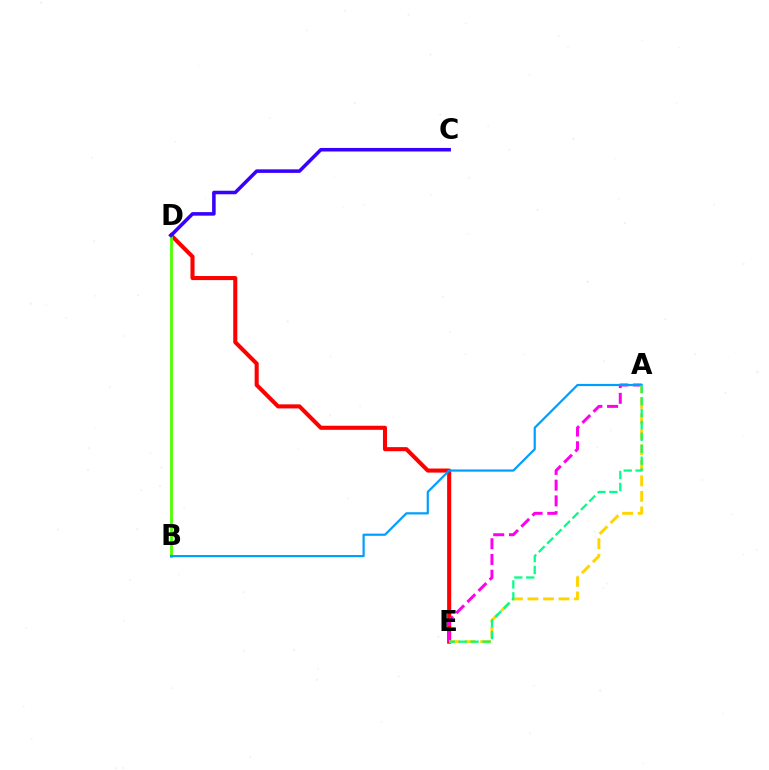{('D', 'E'): [{'color': '#ff0000', 'line_style': 'solid', 'thickness': 2.93}], ('A', 'E'): [{'color': '#ff00ed', 'line_style': 'dashed', 'thickness': 2.14}, {'color': '#ffd500', 'line_style': 'dashed', 'thickness': 2.11}, {'color': '#00ff86', 'line_style': 'dashed', 'thickness': 1.62}], ('B', 'D'): [{'color': '#4fff00', 'line_style': 'solid', 'thickness': 2.02}], ('A', 'B'): [{'color': '#009eff', 'line_style': 'solid', 'thickness': 1.58}], ('C', 'D'): [{'color': '#3700ff', 'line_style': 'solid', 'thickness': 2.55}]}